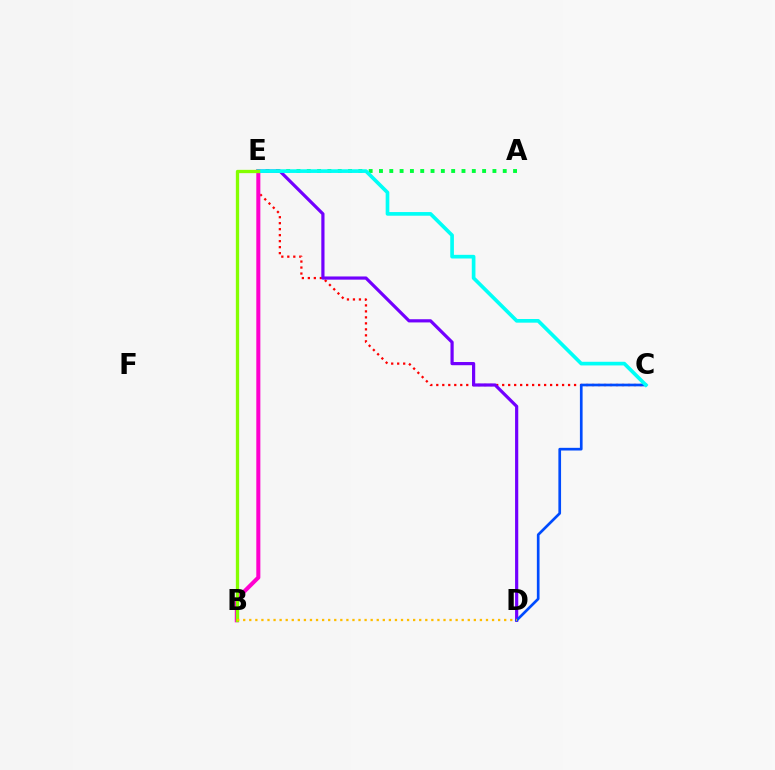{('C', 'E'): [{'color': '#ff0000', 'line_style': 'dotted', 'thickness': 1.63}, {'color': '#00fff6', 'line_style': 'solid', 'thickness': 2.64}], ('A', 'E'): [{'color': '#00ff39', 'line_style': 'dotted', 'thickness': 2.8}], ('D', 'E'): [{'color': '#7200ff', 'line_style': 'solid', 'thickness': 2.3}], ('C', 'D'): [{'color': '#004bff', 'line_style': 'solid', 'thickness': 1.93}], ('B', 'E'): [{'color': '#ff00cf', 'line_style': 'solid', 'thickness': 2.91}, {'color': '#84ff00', 'line_style': 'solid', 'thickness': 2.38}], ('B', 'D'): [{'color': '#ffbd00', 'line_style': 'dotted', 'thickness': 1.65}]}